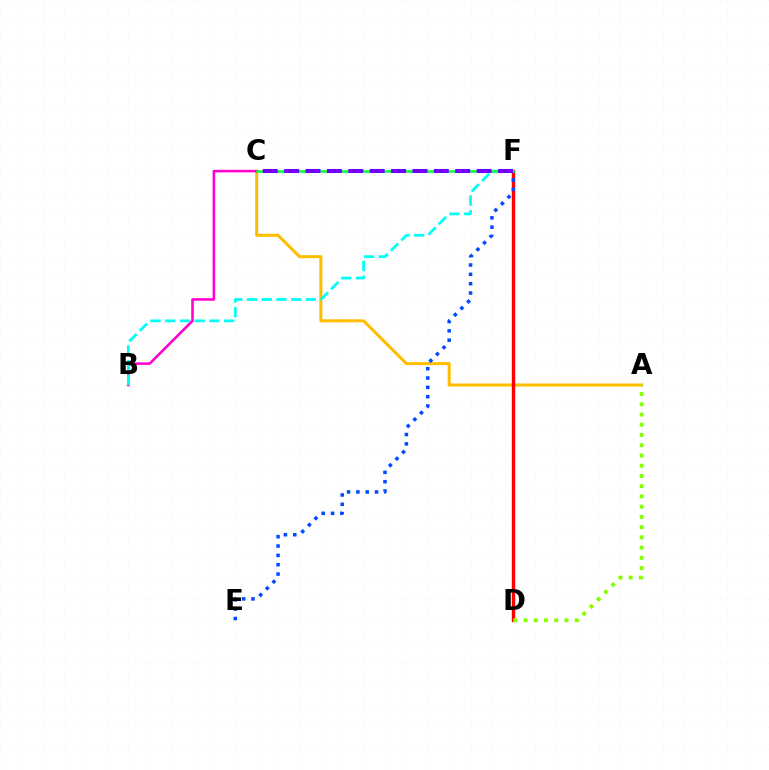{('A', 'C'): [{'color': '#ffbd00', 'line_style': 'solid', 'thickness': 2.19}], ('D', 'F'): [{'color': '#ff0000', 'line_style': 'solid', 'thickness': 2.43}], ('B', 'C'): [{'color': '#ff00cf', 'line_style': 'solid', 'thickness': 1.86}], ('A', 'D'): [{'color': '#84ff00', 'line_style': 'dotted', 'thickness': 2.78}], ('B', 'F'): [{'color': '#00fff6', 'line_style': 'dashed', 'thickness': 2.0}], ('E', 'F'): [{'color': '#004bff', 'line_style': 'dotted', 'thickness': 2.54}], ('C', 'F'): [{'color': '#00ff39', 'line_style': 'solid', 'thickness': 1.82}, {'color': '#7200ff', 'line_style': 'dashed', 'thickness': 2.91}]}